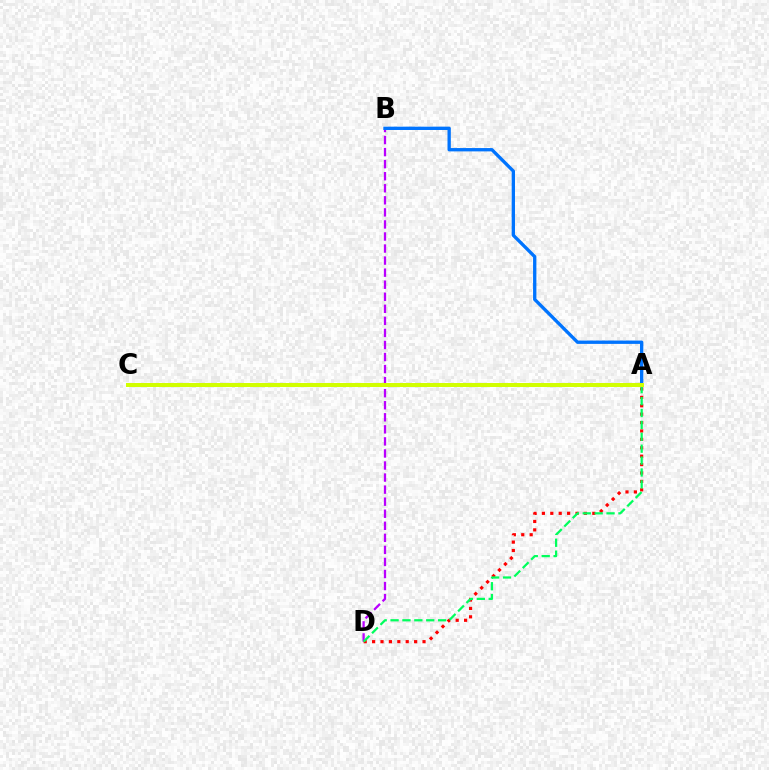{('B', 'D'): [{'color': '#b900ff', 'line_style': 'dashed', 'thickness': 1.64}], ('A', 'D'): [{'color': '#ff0000', 'line_style': 'dotted', 'thickness': 2.28}, {'color': '#00ff5c', 'line_style': 'dashed', 'thickness': 1.62}], ('A', 'B'): [{'color': '#0074ff', 'line_style': 'solid', 'thickness': 2.4}], ('A', 'C'): [{'color': '#d1ff00', 'line_style': 'solid', 'thickness': 2.86}]}